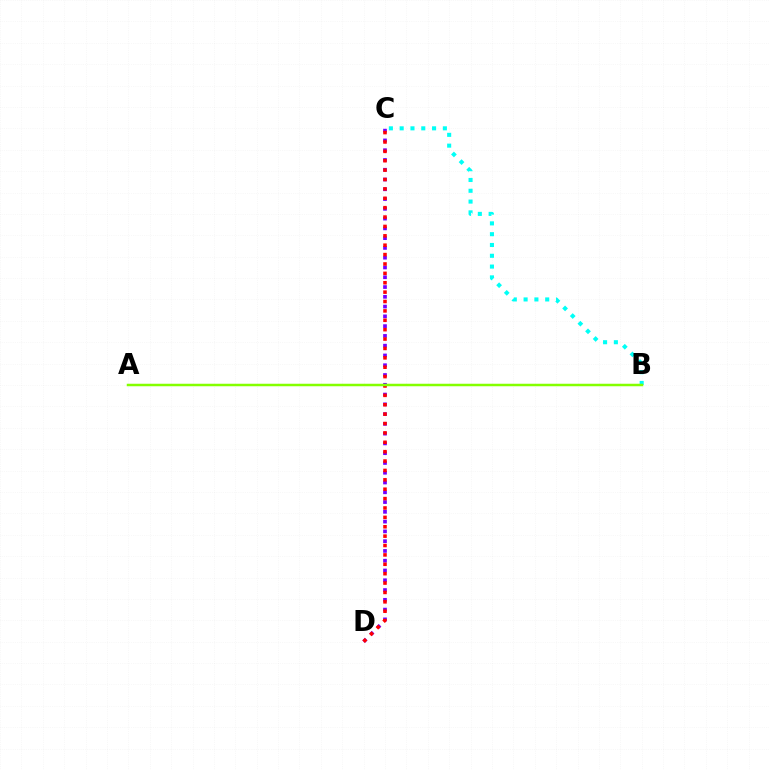{('B', 'C'): [{'color': '#00fff6', 'line_style': 'dotted', 'thickness': 2.93}], ('C', 'D'): [{'color': '#7200ff', 'line_style': 'dotted', 'thickness': 2.66}, {'color': '#ff0000', 'line_style': 'dotted', 'thickness': 2.55}], ('A', 'B'): [{'color': '#84ff00', 'line_style': 'solid', 'thickness': 1.8}]}